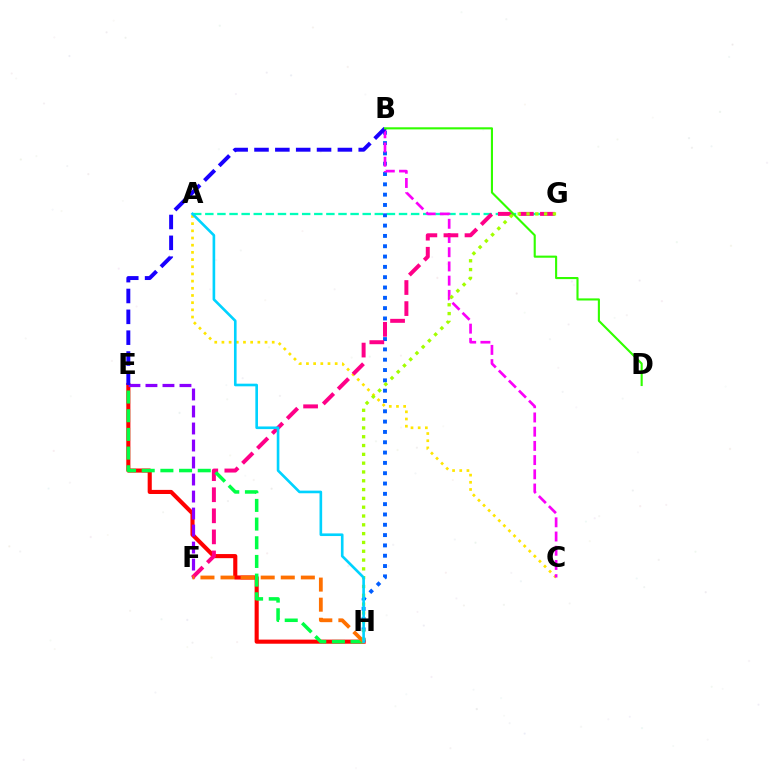{('A', 'G'): [{'color': '#00ffbb', 'line_style': 'dashed', 'thickness': 1.64}], ('A', 'C'): [{'color': '#ffe600', 'line_style': 'dotted', 'thickness': 1.95}], ('E', 'H'): [{'color': '#ff0000', 'line_style': 'solid', 'thickness': 2.96}, {'color': '#00ff45', 'line_style': 'dashed', 'thickness': 2.54}], ('B', 'H'): [{'color': '#005dff', 'line_style': 'dotted', 'thickness': 2.8}], ('B', 'C'): [{'color': '#fa00f9', 'line_style': 'dashed', 'thickness': 1.93}], ('E', 'F'): [{'color': '#8a00ff', 'line_style': 'dashed', 'thickness': 2.31}], ('F', 'G'): [{'color': '#ff0088', 'line_style': 'dashed', 'thickness': 2.86}], ('F', 'H'): [{'color': '#ff7000', 'line_style': 'dashed', 'thickness': 2.73}], ('G', 'H'): [{'color': '#a2ff00', 'line_style': 'dotted', 'thickness': 2.39}], ('B', 'E'): [{'color': '#1900ff', 'line_style': 'dashed', 'thickness': 2.83}], ('B', 'D'): [{'color': '#31ff00', 'line_style': 'solid', 'thickness': 1.52}], ('A', 'H'): [{'color': '#00d3ff', 'line_style': 'solid', 'thickness': 1.9}]}